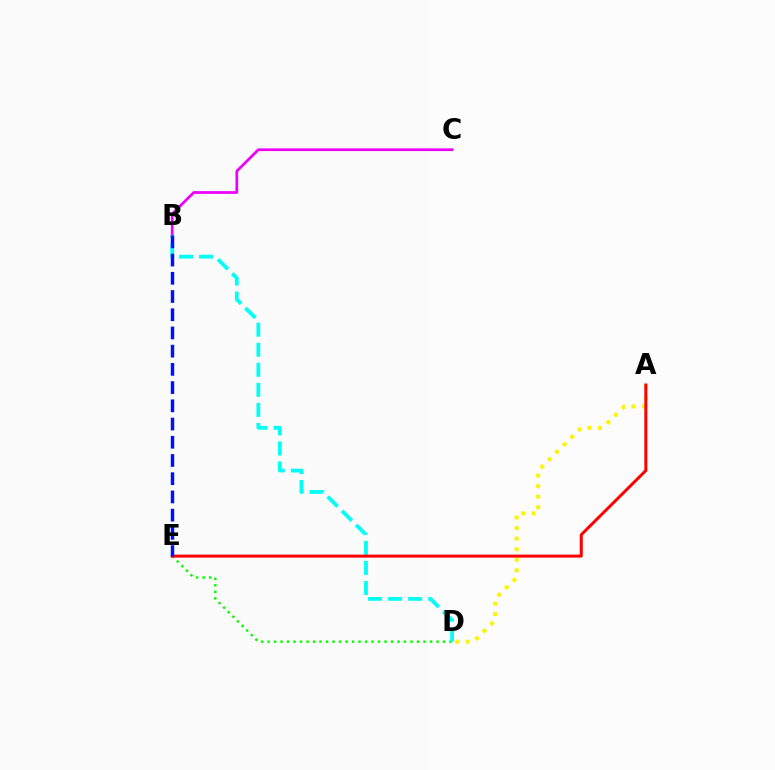{('A', 'D'): [{'color': '#fcf500', 'line_style': 'dotted', 'thickness': 2.87}], ('B', 'C'): [{'color': '#ee00ff', 'line_style': 'solid', 'thickness': 1.97}], ('D', 'E'): [{'color': '#08ff00', 'line_style': 'dotted', 'thickness': 1.77}], ('B', 'D'): [{'color': '#00fff6', 'line_style': 'dashed', 'thickness': 2.72}], ('A', 'E'): [{'color': '#ff0000', 'line_style': 'solid', 'thickness': 2.16}], ('B', 'E'): [{'color': '#0010ff', 'line_style': 'dashed', 'thickness': 2.47}]}